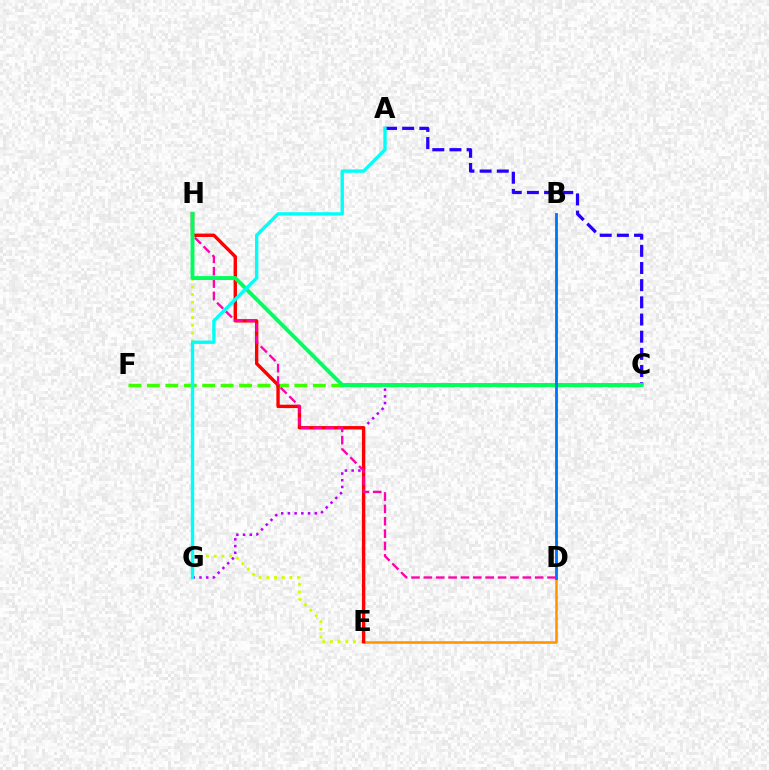{('A', 'C'): [{'color': '#2500ff', 'line_style': 'dashed', 'thickness': 2.33}], ('E', 'H'): [{'color': '#d1ff00', 'line_style': 'dotted', 'thickness': 2.09}, {'color': '#ff0000', 'line_style': 'solid', 'thickness': 2.44}], ('C', 'G'): [{'color': '#b900ff', 'line_style': 'dotted', 'thickness': 1.82}], ('C', 'F'): [{'color': '#3dff00', 'line_style': 'dashed', 'thickness': 2.5}], ('D', 'E'): [{'color': '#ff9400', 'line_style': 'solid', 'thickness': 1.83}], ('D', 'H'): [{'color': '#ff00ac', 'line_style': 'dashed', 'thickness': 1.68}], ('C', 'H'): [{'color': '#00ff5c', 'line_style': 'solid', 'thickness': 2.81}], ('A', 'G'): [{'color': '#00fff6', 'line_style': 'solid', 'thickness': 2.43}], ('B', 'D'): [{'color': '#0074ff', 'line_style': 'solid', 'thickness': 2.03}]}